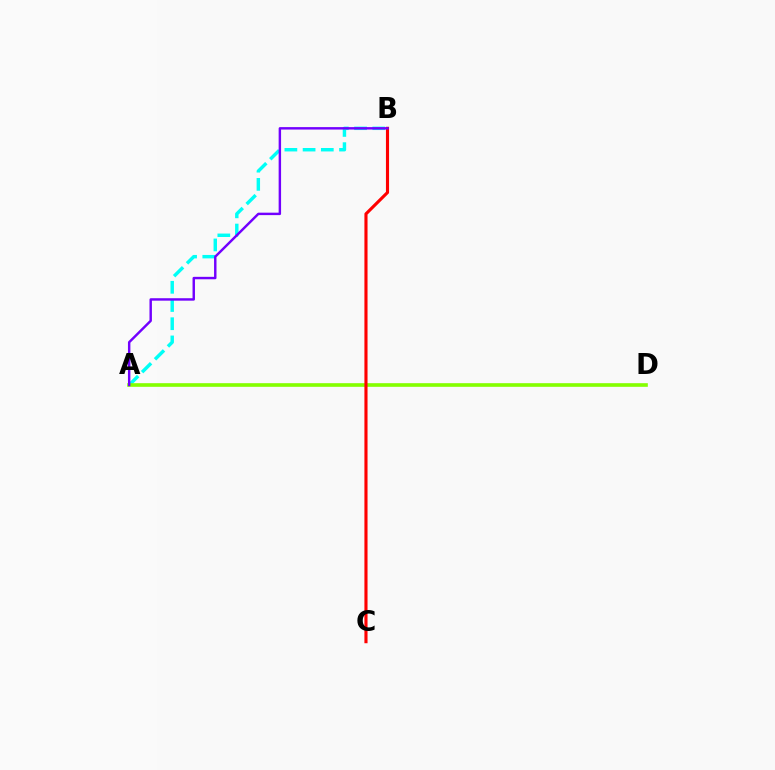{('A', 'B'): [{'color': '#00fff6', 'line_style': 'dashed', 'thickness': 2.47}, {'color': '#7200ff', 'line_style': 'solid', 'thickness': 1.75}], ('A', 'D'): [{'color': '#84ff00', 'line_style': 'solid', 'thickness': 2.62}], ('B', 'C'): [{'color': '#ff0000', 'line_style': 'solid', 'thickness': 2.25}]}